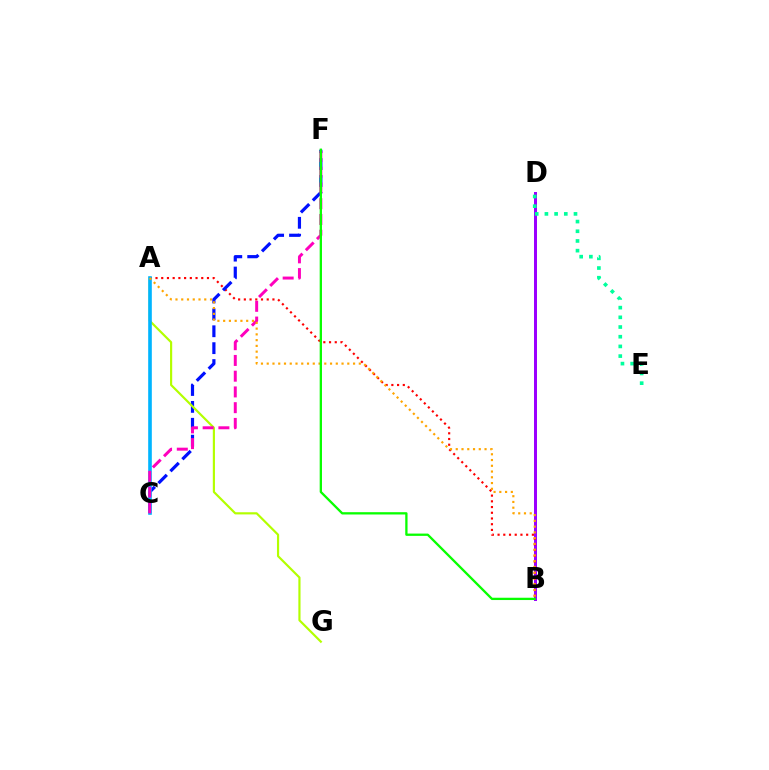{('B', 'D'): [{'color': '#9b00ff', 'line_style': 'solid', 'thickness': 2.16}], ('A', 'B'): [{'color': '#ff0000', 'line_style': 'dotted', 'thickness': 1.55}, {'color': '#ffa500', 'line_style': 'dotted', 'thickness': 1.56}], ('C', 'F'): [{'color': '#0010ff', 'line_style': 'dashed', 'thickness': 2.3}, {'color': '#ff00bd', 'line_style': 'dashed', 'thickness': 2.14}], ('A', 'G'): [{'color': '#b3ff00', 'line_style': 'solid', 'thickness': 1.56}], ('A', 'C'): [{'color': '#00b5ff', 'line_style': 'solid', 'thickness': 2.61}], ('D', 'E'): [{'color': '#00ff9d', 'line_style': 'dotted', 'thickness': 2.63}], ('B', 'F'): [{'color': '#08ff00', 'line_style': 'solid', 'thickness': 1.66}]}